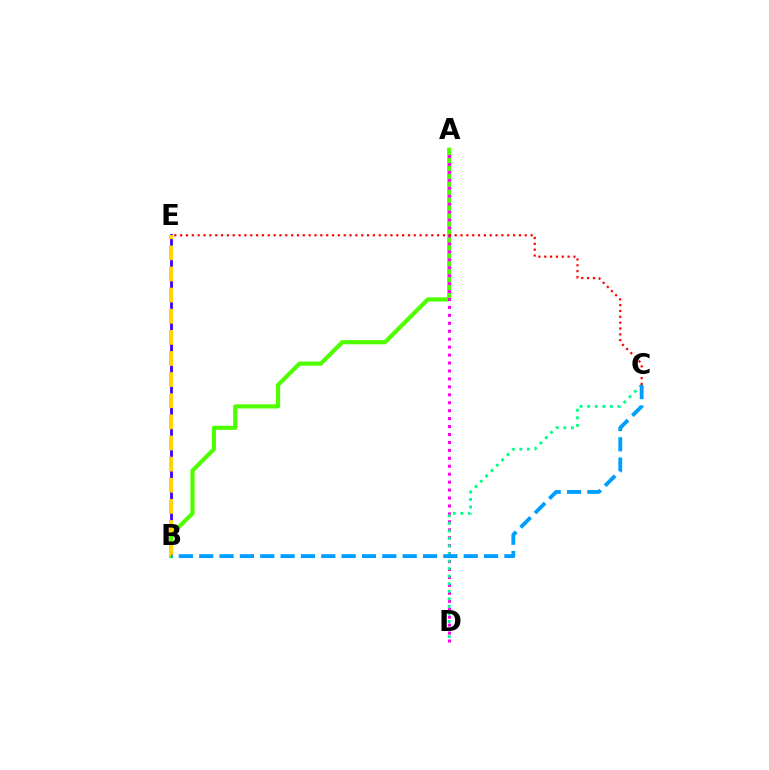{('B', 'E'): [{'color': '#3700ff', 'line_style': 'solid', 'thickness': 1.99}, {'color': '#ffd500', 'line_style': 'dashed', 'thickness': 2.87}], ('A', 'B'): [{'color': '#4fff00', 'line_style': 'solid', 'thickness': 2.98}], ('A', 'D'): [{'color': '#ff00ed', 'line_style': 'dotted', 'thickness': 2.16}], ('C', 'D'): [{'color': '#00ff86', 'line_style': 'dotted', 'thickness': 2.05}], ('B', 'C'): [{'color': '#009eff', 'line_style': 'dashed', 'thickness': 2.76}], ('C', 'E'): [{'color': '#ff0000', 'line_style': 'dotted', 'thickness': 1.59}]}